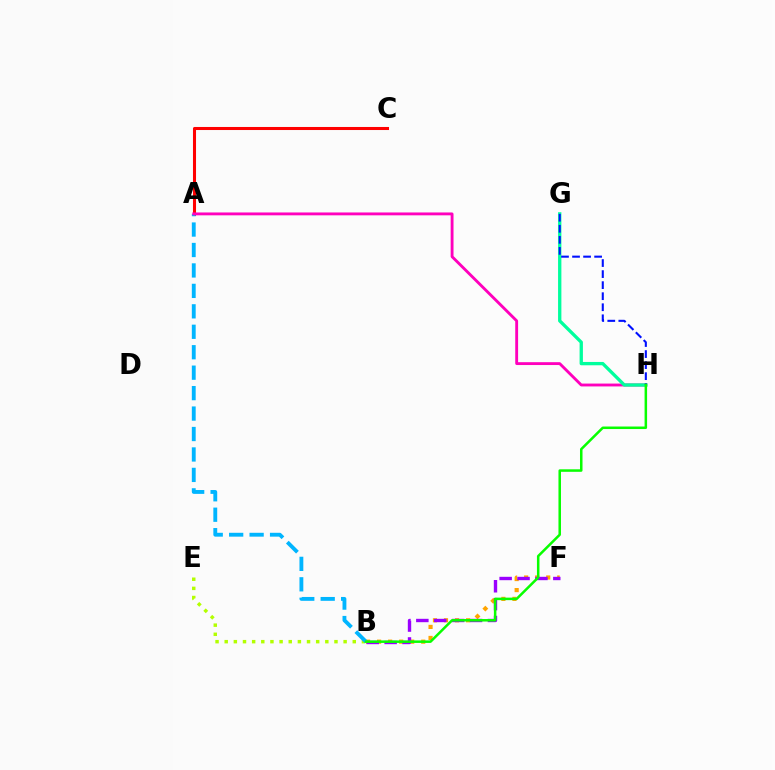{('A', 'C'): [{'color': '#ff0000', 'line_style': 'solid', 'thickness': 2.2}], ('B', 'F'): [{'color': '#ffa500', 'line_style': 'dotted', 'thickness': 3.0}, {'color': '#9b00ff', 'line_style': 'dashed', 'thickness': 2.43}], ('B', 'E'): [{'color': '#b3ff00', 'line_style': 'dotted', 'thickness': 2.49}], ('A', 'B'): [{'color': '#00b5ff', 'line_style': 'dashed', 'thickness': 2.78}], ('A', 'H'): [{'color': '#ff00bd', 'line_style': 'solid', 'thickness': 2.06}], ('G', 'H'): [{'color': '#00ff9d', 'line_style': 'solid', 'thickness': 2.39}, {'color': '#0010ff', 'line_style': 'dashed', 'thickness': 1.5}], ('B', 'H'): [{'color': '#08ff00', 'line_style': 'solid', 'thickness': 1.81}]}